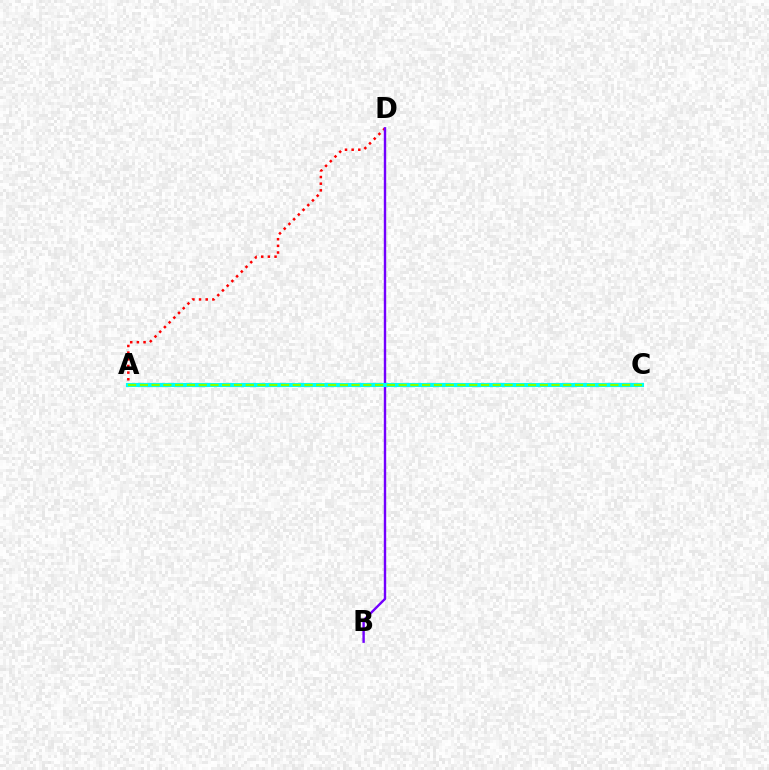{('A', 'D'): [{'color': '#ff0000', 'line_style': 'dotted', 'thickness': 1.81}], ('B', 'D'): [{'color': '#7200ff', 'line_style': 'solid', 'thickness': 1.73}], ('A', 'C'): [{'color': '#00fff6', 'line_style': 'solid', 'thickness': 2.97}, {'color': '#84ff00', 'line_style': 'dashed', 'thickness': 1.6}]}